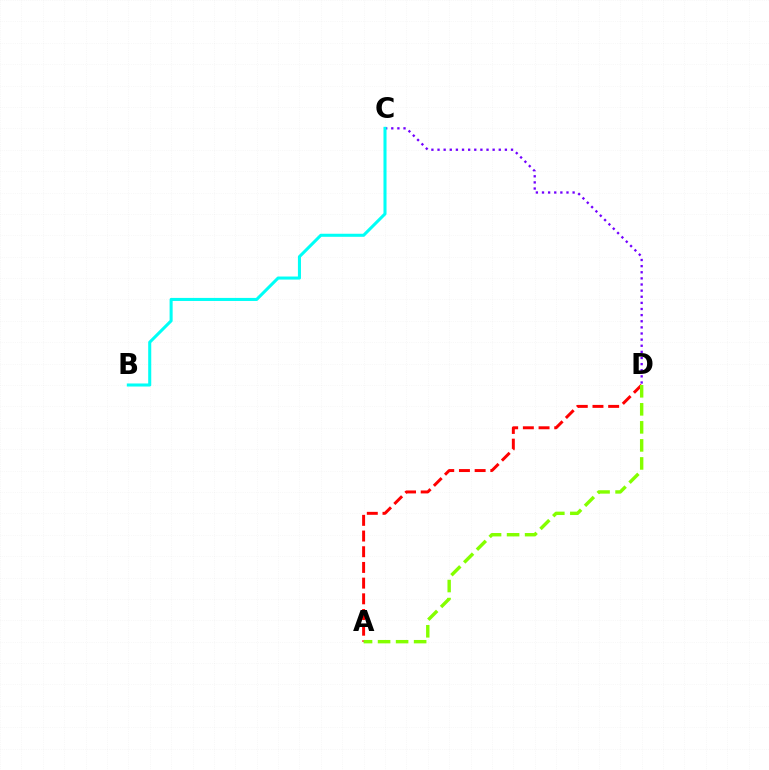{('A', 'D'): [{'color': '#ff0000', 'line_style': 'dashed', 'thickness': 2.13}, {'color': '#84ff00', 'line_style': 'dashed', 'thickness': 2.45}], ('C', 'D'): [{'color': '#7200ff', 'line_style': 'dotted', 'thickness': 1.66}], ('B', 'C'): [{'color': '#00fff6', 'line_style': 'solid', 'thickness': 2.2}]}